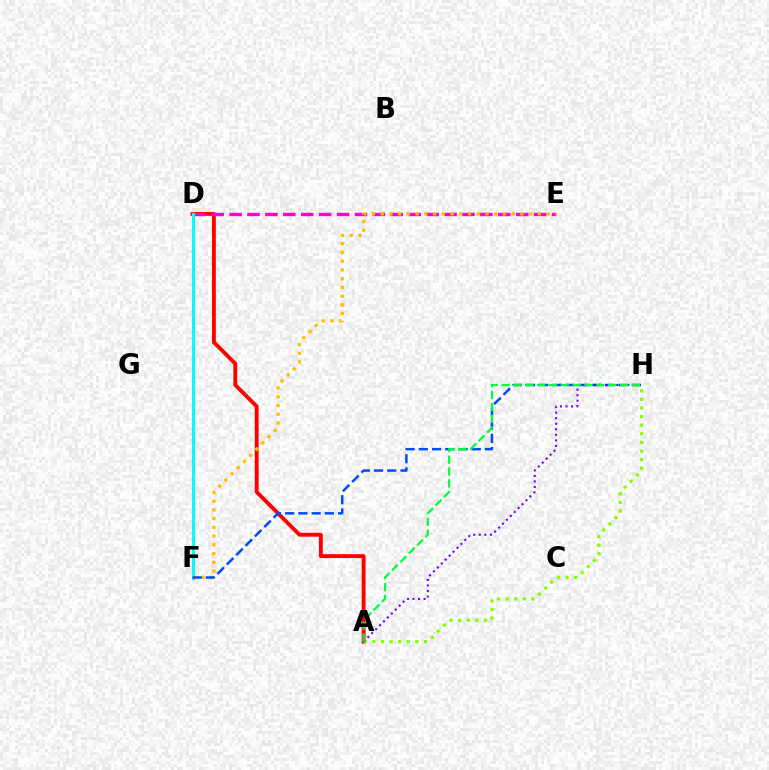{('A', 'D'): [{'color': '#ff0000', 'line_style': 'solid', 'thickness': 2.79}], ('D', 'E'): [{'color': '#ff00cf', 'line_style': 'dashed', 'thickness': 2.43}], ('D', 'F'): [{'color': '#00fff6', 'line_style': 'solid', 'thickness': 2.28}], ('E', 'F'): [{'color': '#ffbd00', 'line_style': 'dotted', 'thickness': 2.37}], ('F', 'H'): [{'color': '#004bff', 'line_style': 'dashed', 'thickness': 1.8}], ('A', 'H'): [{'color': '#84ff00', 'line_style': 'dotted', 'thickness': 2.34}, {'color': '#7200ff', 'line_style': 'dotted', 'thickness': 1.51}, {'color': '#00ff39', 'line_style': 'dashed', 'thickness': 1.61}]}